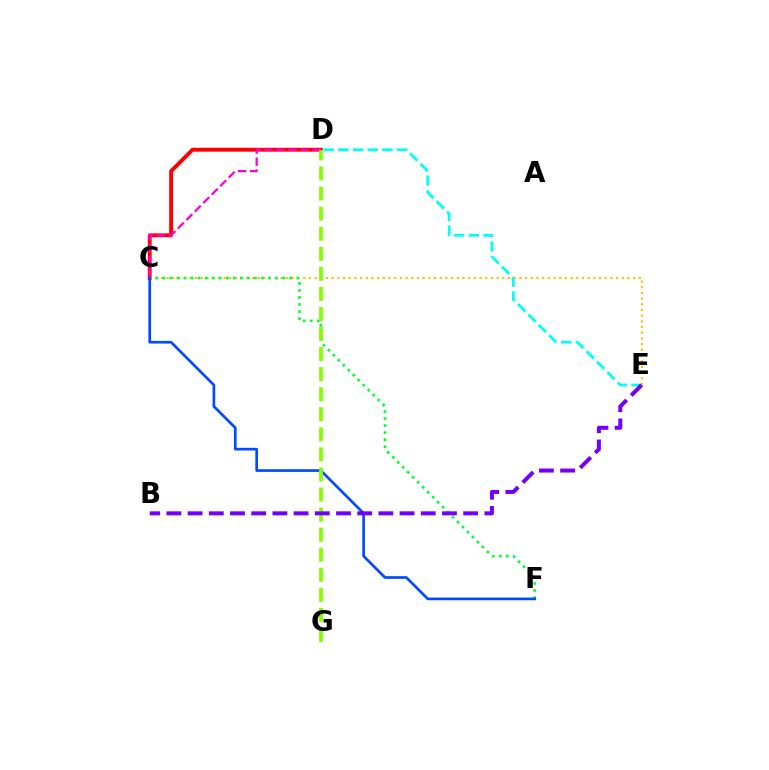{('C', 'D'): [{'color': '#ff0000', 'line_style': 'solid', 'thickness': 2.79}, {'color': '#ff00cf', 'line_style': 'dashed', 'thickness': 1.63}], ('D', 'E'): [{'color': '#00fff6', 'line_style': 'dashed', 'thickness': 2.0}], ('C', 'E'): [{'color': '#ffbd00', 'line_style': 'dotted', 'thickness': 1.55}], ('C', 'F'): [{'color': '#00ff39', 'line_style': 'dotted', 'thickness': 1.91}, {'color': '#004bff', 'line_style': 'solid', 'thickness': 1.93}], ('D', 'G'): [{'color': '#84ff00', 'line_style': 'dashed', 'thickness': 2.73}], ('B', 'E'): [{'color': '#7200ff', 'line_style': 'dashed', 'thickness': 2.88}]}